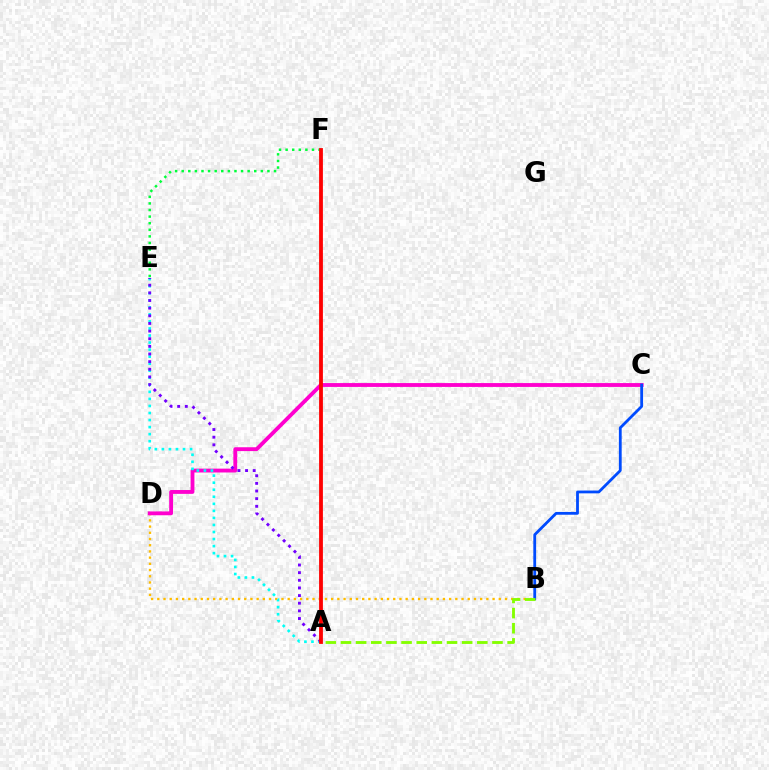{('B', 'D'): [{'color': '#ffbd00', 'line_style': 'dotted', 'thickness': 1.69}], ('C', 'D'): [{'color': '#ff00cf', 'line_style': 'solid', 'thickness': 2.77}], ('B', 'C'): [{'color': '#004bff', 'line_style': 'solid', 'thickness': 2.02}], ('A', 'E'): [{'color': '#00fff6', 'line_style': 'dotted', 'thickness': 1.91}, {'color': '#7200ff', 'line_style': 'dotted', 'thickness': 2.08}], ('E', 'F'): [{'color': '#00ff39', 'line_style': 'dotted', 'thickness': 1.79}], ('A', 'F'): [{'color': '#ff0000', 'line_style': 'solid', 'thickness': 2.74}], ('A', 'B'): [{'color': '#84ff00', 'line_style': 'dashed', 'thickness': 2.06}]}